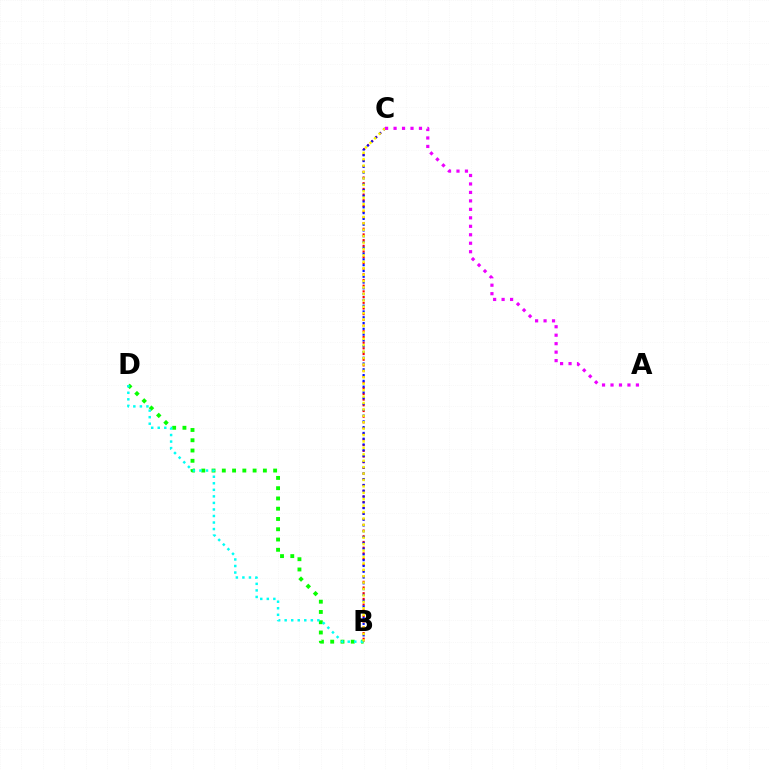{('B', 'C'): [{'color': '#ff0000', 'line_style': 'dotted', 'thickness': 1.55}, {'color': '#0010ff', 'line_style': 'dotted', 'thickness': 1.57}, {'color': '#fcf500', 'line_style': 'dotted', 'thickness': 1.74}], ('B', 'D'): [{'color': '#08ff00', 'line_style': 'dotted', 'thickness': 2.79}, {'color': '#00fff6', 'line_style': 'dotted', 'thickness': 1.78}], ('A', 'C'): [{'color': '#ee00ff', 'line_style': 'dotted', 'thickness': 2.3}]}